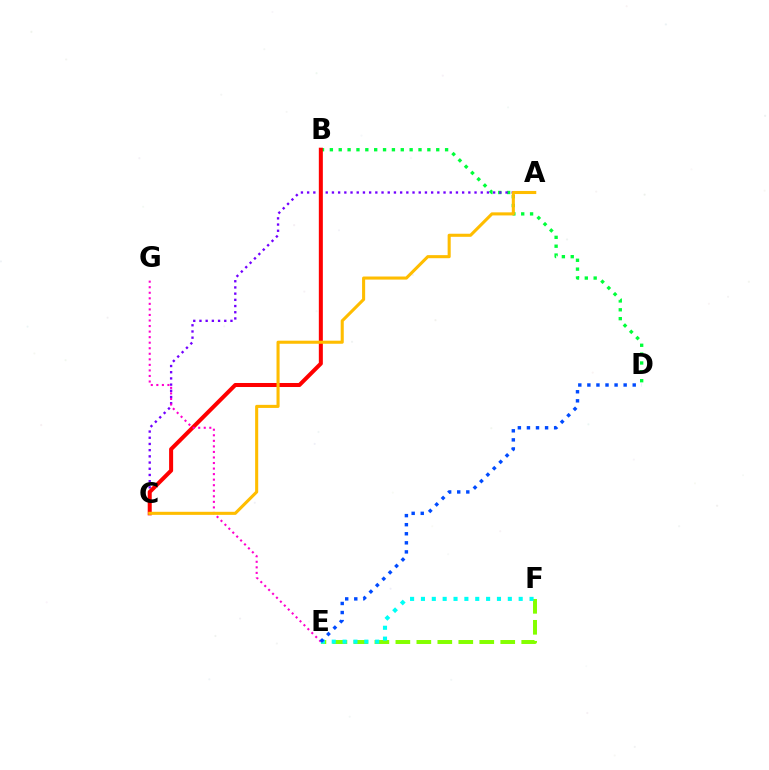{('B', 'D'): [{'color': '#00ff39', 'line_style': 'dotted', 'thickness': 2.41}], ('A', 'C'): [{'color': '#7200ff', 'line_style': 'dotted', 'thickness': 1.68}, {'color': '#ffbd00', 'line_style': 'solid', 'thickness': 2.22}], ('B', 'C'): [{'color': '#ff0000', 'line_style': 'solid', 'thickness': 2.9}], ('E', 'G'): [{'color': '#ff00cf', 'line_style': 'dotted', 'thickness': 1.51}], ('E', 'F'): [{'color': '#84ff00', 'line_style': 'dashed', 'thickness': 2.85}, {'color': '#00fff6', 'line_style': 'dotted', 'thickness': 2.95}], ('D', 'E'): [{'color': '#004bff', 'line_style': 'dotted', 'thickness': 2.46}]}